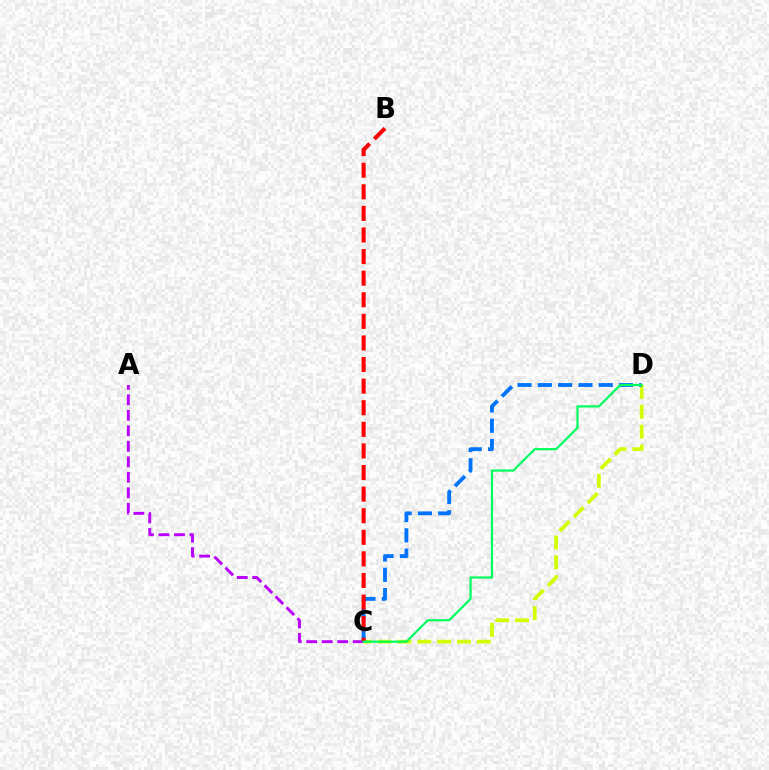{('A', 'C'): [{'color': '#b900ff', 'line_style': 'dashed', 'thickness': 2.11}], ('C', 'D'): [{'color': '#d1ff00', 'line_style': 'dashed', 'thickness': 2.7}, {'color': '#0074ff', 'line_style': 'dashed', 'thickness': 2.76}, {'color': '#00ff5c', 'line_style': 'solid', 'thickness': 1.58}], ('B', 'C'): [{'color': '#ff0000', 'line_style': 'dashed', 'thickness': 2.93}]}